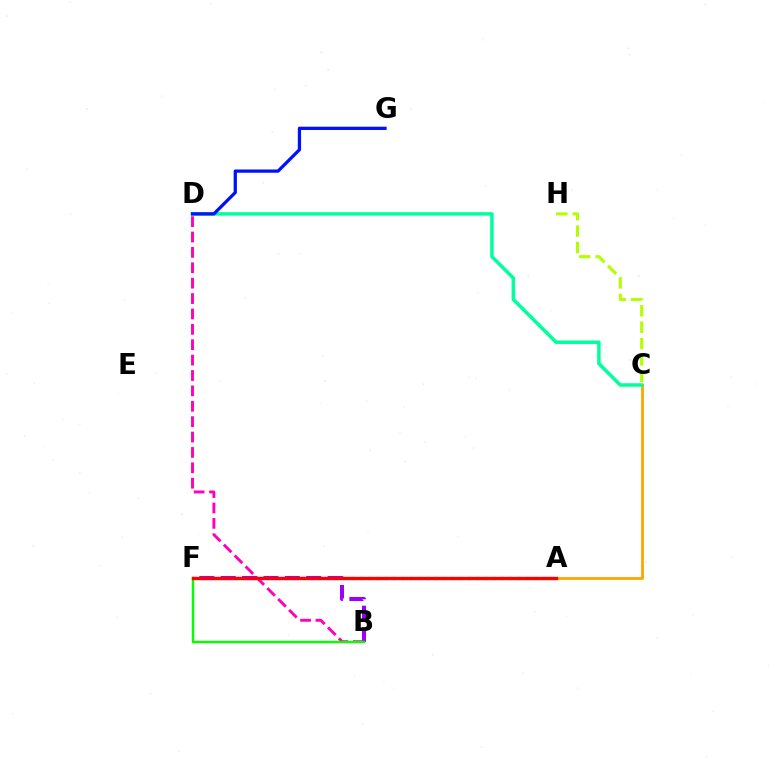{('A', 'C'): [{'color': '#ffa500', 'line_style': 'solid', 'thickness': 2.02}], ('C', 'D'): [{'color': '#00ff9d', 'line_style': 'solid', 'thickness': 2.52}], ('B', 'D'): [{'color': '#ff00bd', 'line_style': 'dashed', 'thickness': 2.09}], ('B', 'F'): [{'color': '#9b00ff', 'line_style': 'dashed', 'thickness': 2.9}, {'color': '#08ff00', 'line_style': 'solid', 'thickness': 1.76}], ('A', 'F'): [{'color': '#00b5ff', 'line_style': 'dotted', 'thickness': 2.26}, {'color': '#ff0000', 'line_style': 'solid', 'thickness': 2.42}], ('D', 'G'): [{'color': '#0010ff', 'line_style': 'solid', 'thickness': 2.35}], ('C', 'H'): [{'color': '#b3ff00', 'line_style': 'dashed', 'thickness': 2.23}]}